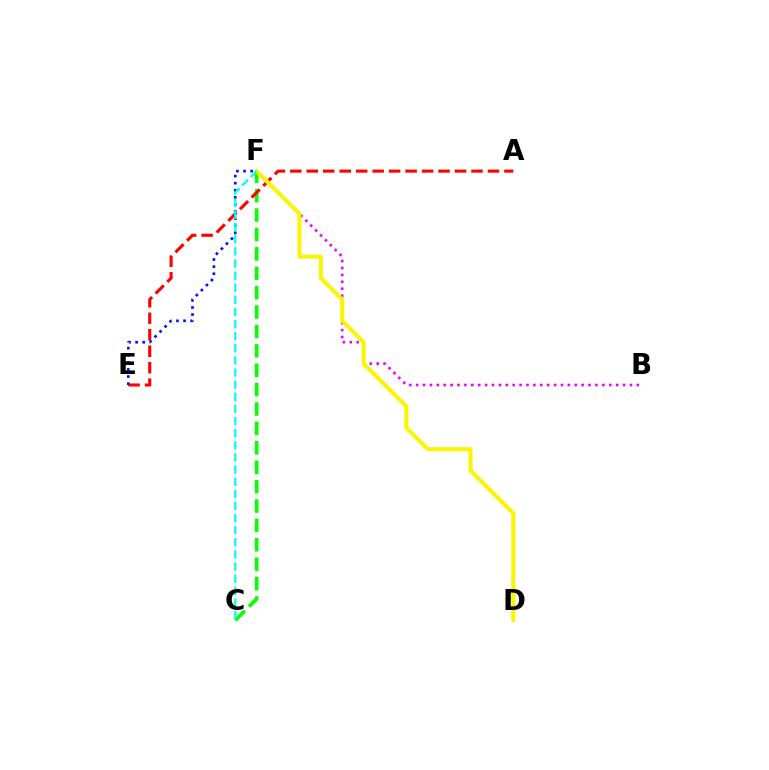{('C', 'F'): [{'color': '#08ff00', 'line_style': 'dashed', 'thickness': 2.63}, {'color': '#00fff6', 'line_style': 'dashed', 'thickness': 1.65}], ('B', 'F'): [{'color': '#ee00ff', 'line_style': 'dotted', 'thickness': 1.87}], ('A', 'E'): [{'color': '#ff0000', 'line_style': 'dashed', 'thickness': 2.24}], ('E', 'F'): [{'color': '#0010ff', 'line_style': 'dotted', 'thickness': 1.93}], ('D', 'F'): [{'color': '#fcf500', 'line_style': 'solid', 'thickness': 2.89}]}